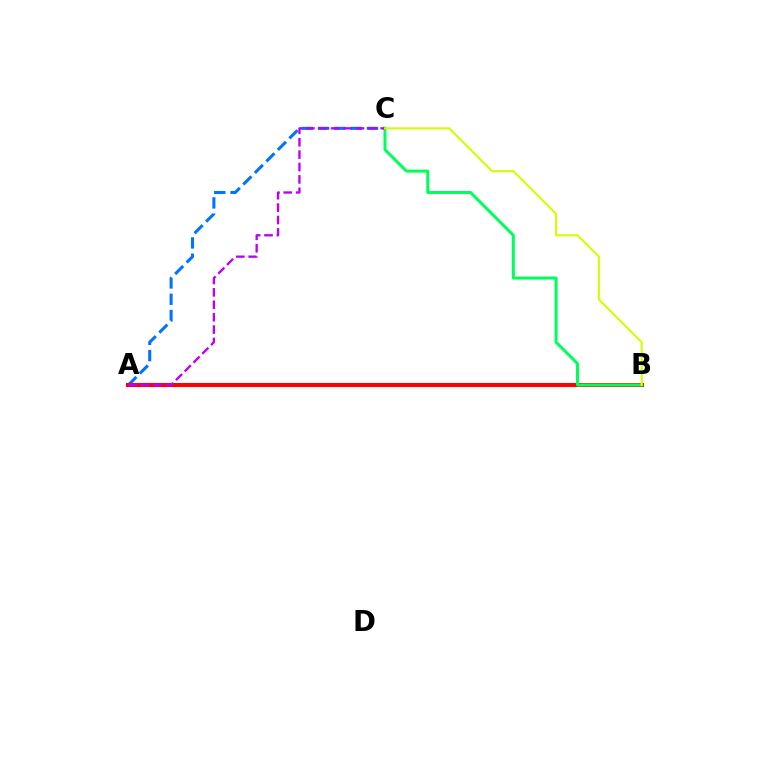{('A', 'C'): [{'color': '#0074ff', 'line_style': 'dashed', 'thickness': 2.21}, {'color': '#b900ff', 'line_style': 'dashed', 'thickness': 1.68}], ('A', 'B'): [{'color': '#ff0000', 'line_style': 'solid', 'thickness': 2.93}], ('B', 'C'): [{'color': '#00ff5c', 'line_style': 'solid', 'thickness': 2.17}, {'color': '#d1ff00', 'line_style': 'solid', 'thickness': 1.5}]}